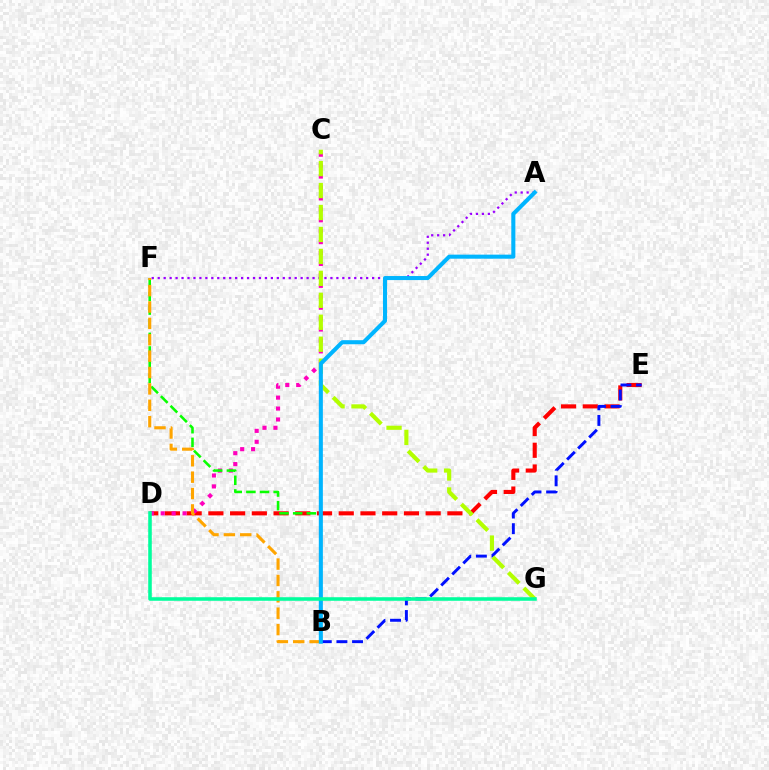{('D', 'E'): [{'color': '#ff0000', 'line_style': 'dashed', 'thickness': 2.95}], ('A', 'F'): [{'color': '#9b00ff', 'line_style': 'dotted', 'thickness': 1.62}], ('C', 'D'): [{'color': '#ff00bd', 'line_style': 'dotted', 'thickness': 2.97}], ('B', 'E'): [{'color': '#0010ff', 'line_style': 'dashed', 'thickness': 2.12}], ('C', 'G'): [{'color': '#b3ff00', 'line_style': 'dashed', 'thickness': 2.98}], ('B', 'F'): [{'color': '#08ff00', 'line_style': 'dashed', 'thickness': 1.85}, {'color': '#ffa500', 'line_style': 'dashed', 'thickness': 2.23}], ('A', 'B'): [{'color': '#00b5ff', 'line_style': 'solid', 'thickness': 2.92}], ('D', 'G'): [{'color': '#00ff9d', 'line_style': 'solid', 'thickness': 2.56}]}